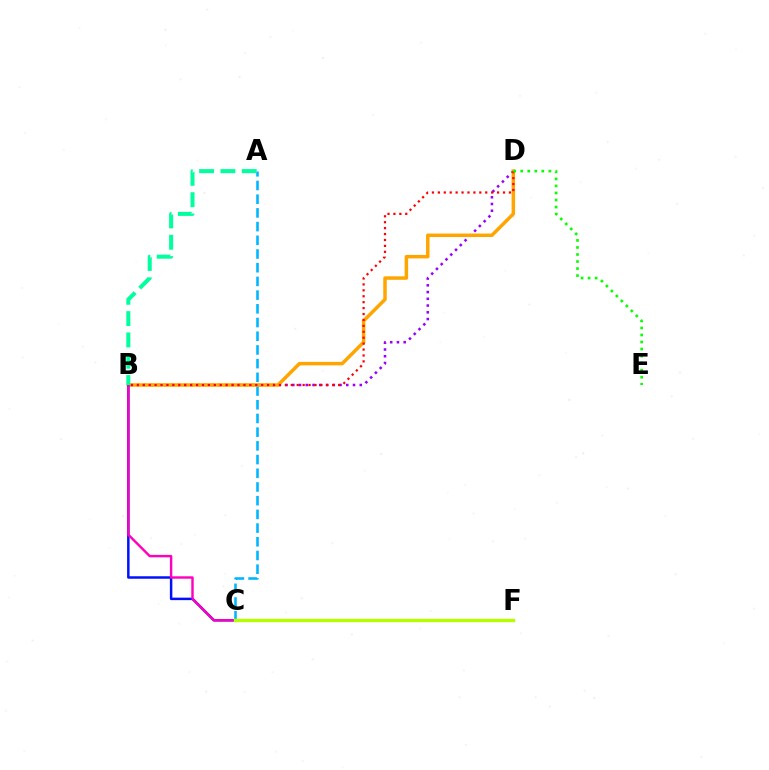{('A', 'C'): [{'color': '#00b5ff', 'line_style': 'dashed', 'thickness': 1.86}], ('B', 'D'): [{'color': '#9b00ff', 'line_style': 'dotted', 'thickness': 1.83}, {'color': '#ffa500', 'line_style': 'solid', 'thickness': 2.51}, {'color': '#ff0000', 'line_style': 'dotted', 'thickness': 1.61}], ('B', 'C'): [{'color': '#0010ff', 'line_style': 'solid', 'thickness': 1.79}, {'color': '#ff00bd', 'line_style': 'solid', 'thickness': 1.74}], ('C', 'F'): [{'color': '#b3ff00', 'line_style': 'solid', 'thickness': 2.42}], ('D', 'E'): [{'color': '#08ff00', 'line_style': 'dotted', 'thickness': 1.91}], ('A', 'B'): [{'color': '#00ff9d', 'line_style': 'dashed', 'thickness': 2.9}]}